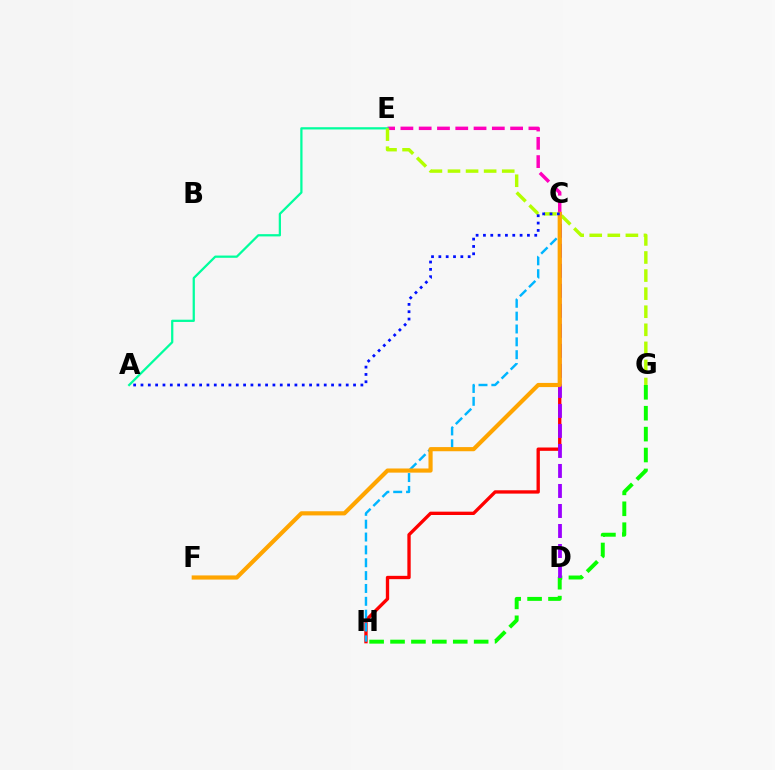{('G', 'H'): [{'color': '#08ff00', 'line_style': 'dashed', 'thickness': 2.84}], ('C', 'E'): [{'color': '#ff00bd', 'line_style': 'dashed', 'thickness': 2.48}], ('C', 'H'): [{'color': '#ff0000', 'line_style': 'solid', 'thickness': 2.4}, {'color': '#00b5ff', 'line_style': 'dashed', 'thickness': 1.75}], ('C', 'D'): [{'color': '#9b00ff', 'line_style': 'dashed', 'thickness': 2.72}], ('A', 'E'): [{'color': '#00ff9d', 'line_style': 'solid', 'thickness': 1.62}], ('E', 'G'): [{'color': '#b3ff00', 'line_style': 'dashed', 'thickness': 2.46}], ('C', 'F'): [{'color': '#ffa500', 'line_style': 'solid', 'thickness': 2.99}], ('A', 'C'): [{'color': '#0010ff', 'line_style': 'dotted', 'thickness': 1.99}]}